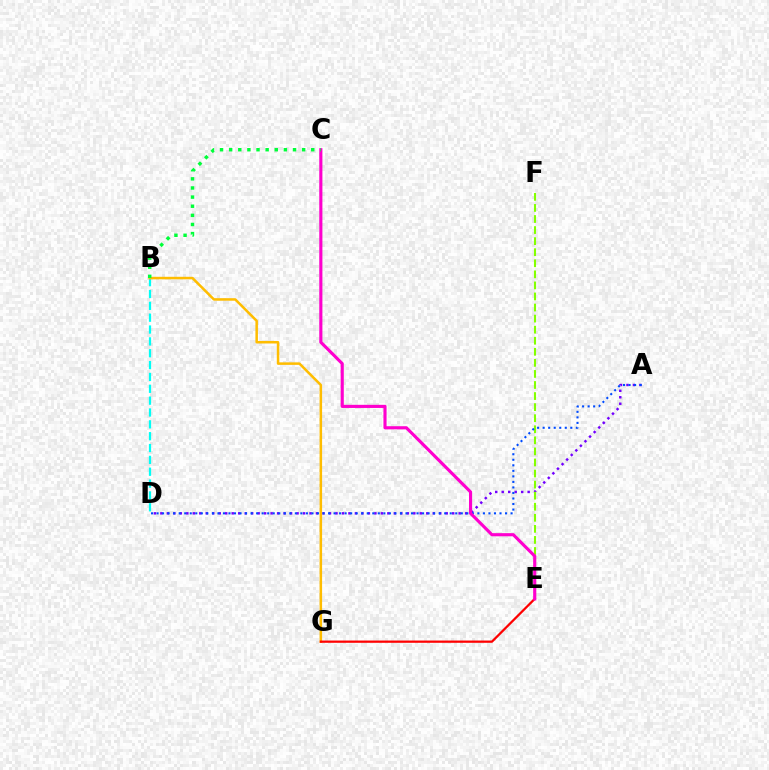{('B', 'D'): [{'color': '#00fff6', 'line_style': 'dashed', 'thickness': 1.61}], ('A', 'D'): [{'color': '#7200ff', 'line_style': 'dotted', 'thickness': 1.76}, {'color': '#004bff', 'line_style': 'dotted', 'thickness': 1.5}], ('E', 'F'): [{'color': '#84ff00', 'line_style': 'dashed', 'thickness': 1.5}], ('B', 'G'): [{'color': '#ffbd00', 'line_style': 'solid', 'thickness': 1.81}], ('E', 'G'): [{'color': '#ff0000', 'line_style': 'solid', 'thickness': 1.62}], ('C', 'E'): [{'color': '#ff00cf', 'line_style': 'solid', 'thickness': 2.25}], ('B', 'C'): [{'color': '#00ff39', 'line_style': 'dotted', 'thickness': 2.48}]}